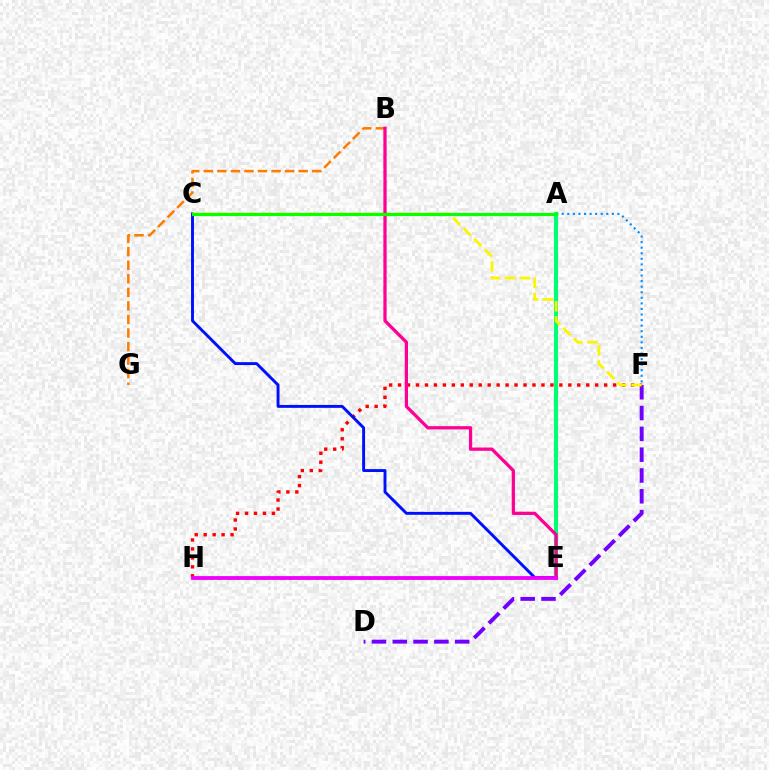{('A', 'E'): [{'color': '#00ff74', 'line_style': 'solid', 'thickness': 2.94}], ('D', 'F'): [{'color': '#7200ff', 'line_style': 'dashed', 'thickness': 2.83}], ('B', 'G'): [{'color': '#ff7c00', 'line_style': 'dashed', 'thickness': 1.84}], ('F', 'H'): [{'color': '#ff0000', 'line_style': 'dotted', 'thickness': 2.43}], ('C', 'E'): [{'color': '#0010ff', 'line_style': 'solid', 'thickness': 2.1}], ('E', 'H'): [{'color': '#84ff00', 'line_style': 'dotted', 'thickness': 2.39}, {'color': '#ee00ff', 'line_style': 'solid', 'thickness': 2.73}], ('C', 'F'): [{'color': '#fcf500', 'line_style': 'dashed', 'thickness': 2.02}], ('B', 'E'): [{'color': '#ff0094', 'line_style': 'solid', 'thickness': 2.35}], ('A', 'C'): [{'color': '#00fff6', 'line_style': 'dashed', 'thickness': 2.2}, {'color': '#08ff00', 'line_style': 'solid', 'thickness': 2.28}], ('A', 'F'): [{'color': '#008cff', 'line_style': 'dotted', 'thickness': 1.51}]}